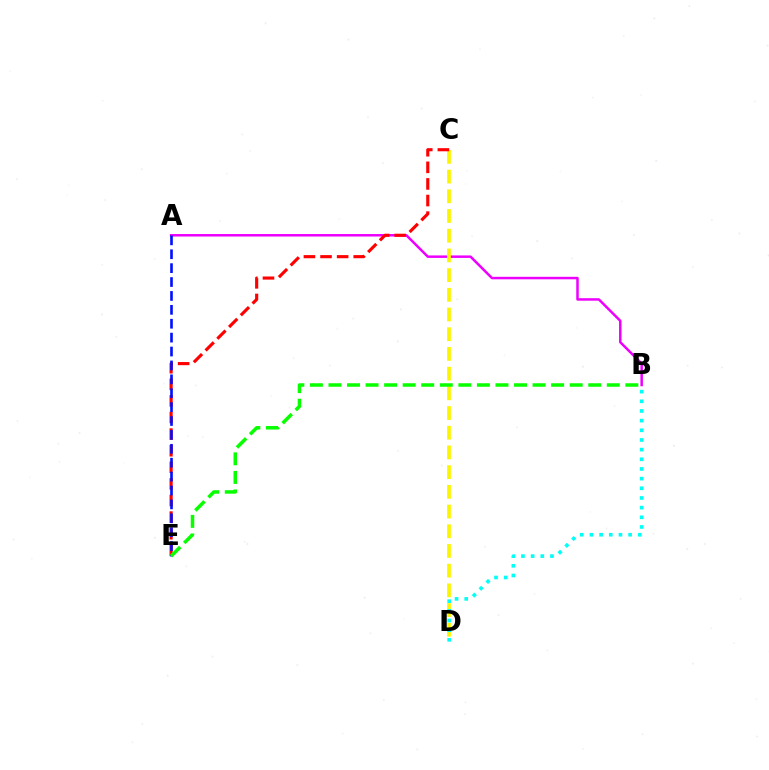{('A', 'B'): [{'color': '#ee00ff', 'line_style': 'solid', 'thickness': 1.8}], ('C', 'D'): [{'color': '#fcf500', 'line_style': 'dashed', 'thickness': 2.68}], ('C', 'E'): [{'color': '#ff0000', 'line_style': 'dashed', 'thickness': 2.26}], ('B', 'D'): [{'color': '#00fff6', 'line_style': 'dotted', 'thickness': 2.63}], ('A', 'E'): [{'color': '#0010ff', 'line_style': 'dashed', 'thickness': 1.89}], ('B', 'E'): [{'color': '#08ff00', 'line_style': 'dashed', 'thickness': 2.52}]}